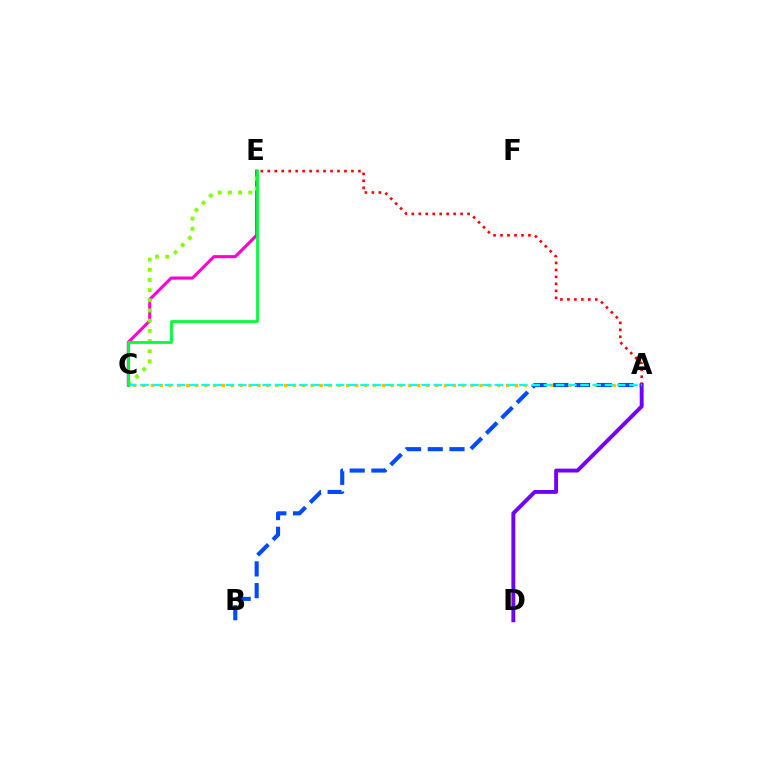{('A', 'E'): [{'color': '#ff0000', 'line_style': 'dotted', 'thickness': 1.89}], ('C', 'E'): [{'color': '#ff00cf', 'line_style': 'solid', 'thickness': 2.22}, {'color': '#84ff00', 'line_style': 'dotted', 'thickness': 2.77}, {'color': '#00ff39', 'line_style': 'solid', 'thickness': 1.99}], ('A', 'C'): [{'color': '#ffbd00', 'line_style': 'dotted', 'thickness': 2.41}, {'color': '#00fff6', 'line_style': 'dashed', 'thickness': 1.66}], ('A', 'D'): [{'color': '#7200ff', 'line_style': 'solid', 'thickness': 2.8}], ('A', 'B'): [{'color': '#004bff', 'line_style': 'dashed', 'thickness': 2.95}]}